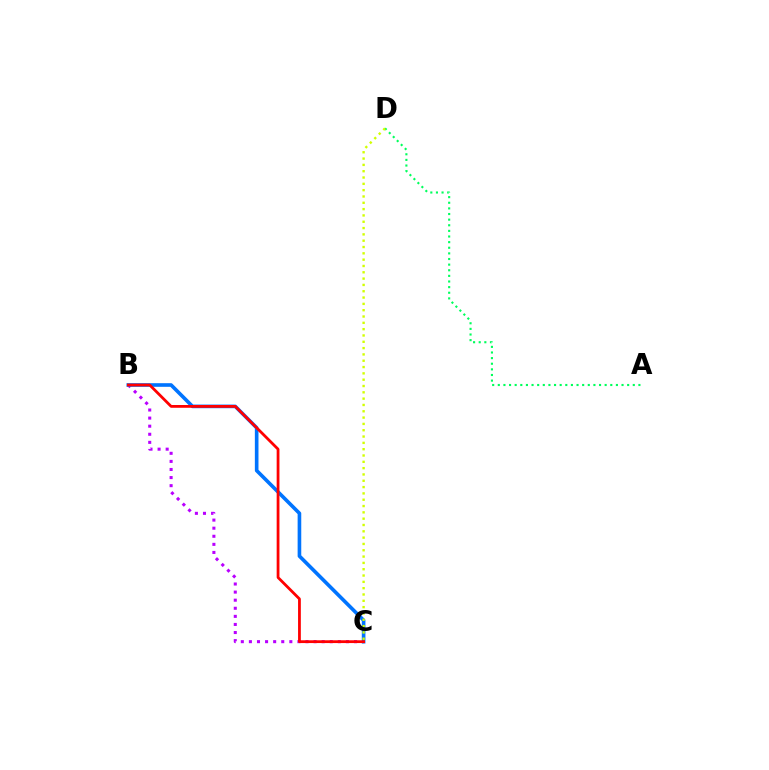{('B', 'C'): [{'color': '#b900ff', 'line_style': 'dotted', 'thickness': 2.2}, {'color': '#0074ff', 'line_style': 'solid', 'thickness': 2.61}, {'color': '#ff0000', 'line_style': 'solid', 'thickness': 2.0}], ('A', 'D'): [{'color': '#00ff5c', 'line_style': 'dotted', 'thickness': 1.53}], ('C', 'D'): [{'color': '#d1ff00', 'line_style': 'dotted', 'thickness': 1.72}]}